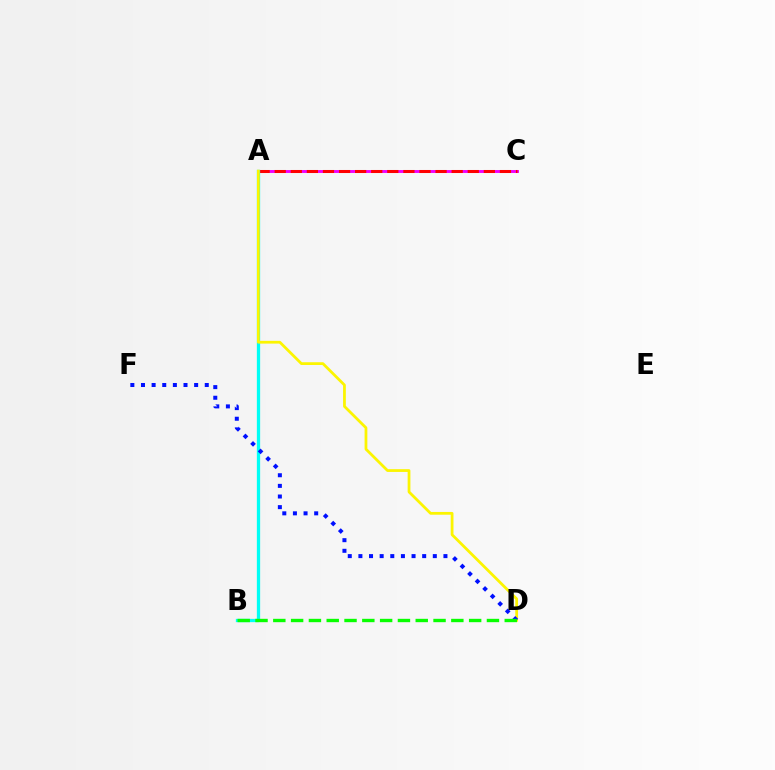{('A', 'C'): [{'color': '#ee00ff', 'line_style': 'solid', 'thickness': 2.09}, {'color': '#ff0000', 'line_style': 'dashed', 'thickness': 2.19}], ('A', 'B'): [{'color': '#00fff6', 'line_style': 'solid', 'thickness': 2.36}], ('A', 'D'): [{'color': '#fcf500', 'line_style': 'solid', 'thickness': 1.99}], ('D', 'F'): [{'color': '#0010ff', 'line_style': 'dotted', 'thickness': 2.89}], ('B', 'D'): [{'color': '#08ff00', 'line_style': 'dashed', 'thickness': 2.42}]}